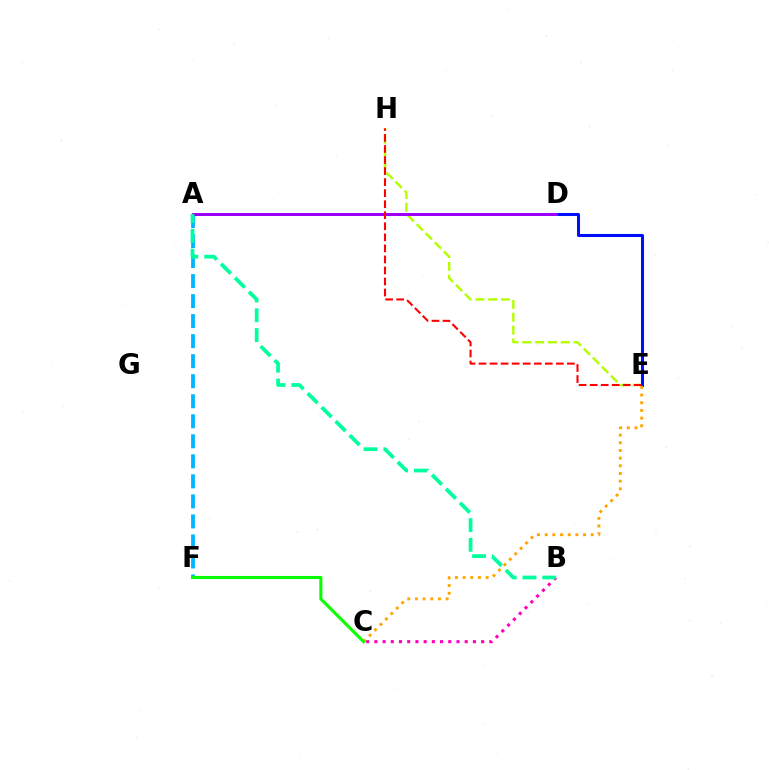{('E', 'H'): [{'color': '#b3ff00', 'line_style': 'dashed', 'thickness': 1.74}, {'color': '#ff0000', 'line_style': 'dashed', 'thickness': 1.5}], ('A', 'F'): [{'color': '#00b5ff', 'line_style': 'dashed', 'thickness': 2.72}], ('D', 'E'): [{'color': '#0010ff', 'line_style': 'solid', 'thickness': 2.18}], ('B', 'C'): [{'color': '#ff00bd', 'line_style': 'dotted', 'thickness': 2.23}], ('A', 'D'): [{'color': '#9b00ff', 'line_style': 'solid', 'thickness': 2.16}], ('A', 'B'): [{'color': '#00ff9d', 'line_style': 'dashed', 'thickness': 2.68}], ('C', 'E'): [{'color': '#ffa500', 'line_style': 'dotted', 'thickness': 2.09}], ('C', 'F'): [{'color': '#08ff00', 'line_style': 'solid', 'thickness': 2.21}]}